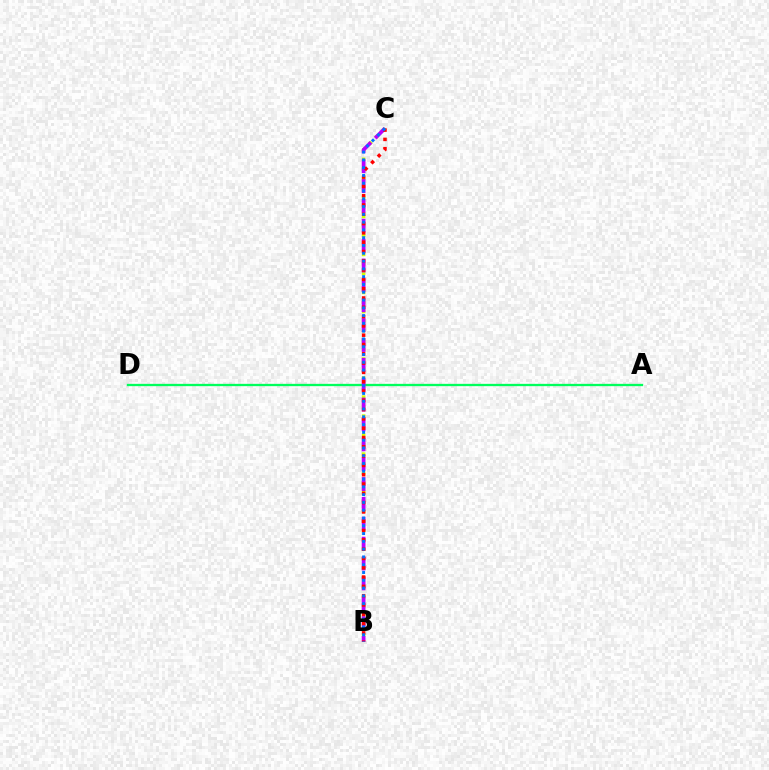{('A', 'D'): [{'color': '#00ff5c', 'line_style': 'solid', 'thickness': 1.66}], ('B', 'C'): [{'color': '#d1ff00', 'line_style': 'dotted', 'thickness': 2.58}, {'color': '#b900ff', 'line_style': 'dashed', 'thickness': 2.7}, {'color': '#ff0000', 'line_style': 'dotted', 'thickness': 2.53}, {'color': '#0074ff', 'line_style': 'dotted', 'thickness': 2.12}]}